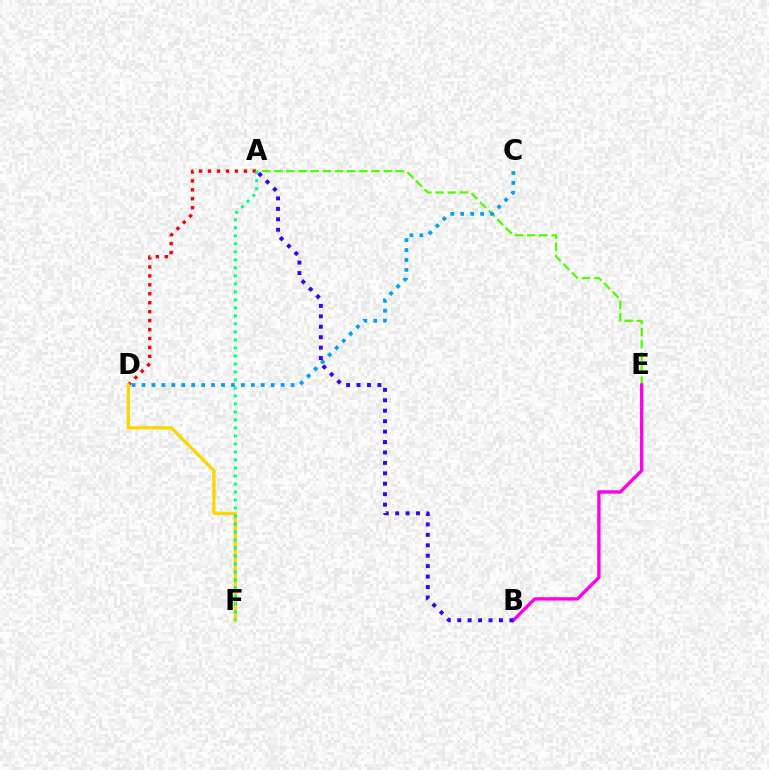{('A', 'D'): [{'color': '#ff0000', 'line_style': 'dotted', 'thickness': 2.43}], ('A', 'E'): [{'color': '#4fff00', 'line_style': 'dashed', 'thickness': 1.65}], ('D', 'F'): [{'color': '#ffd500', 'line_style': 'solid', 'thickness': 2.36}], ('B', 'E'): [{'color': '#ff00ed', 'line_style': 'solid', 'thickness': 2.42}], ('A', 'F'): [{'color': '#00ff86', 'line_style': 'dotted', 'thickness': 2.18}], ('C', 'D'): [{'color': '#009eff', 'line_style': 'dotted', 'thickness': 2.7}], ('A', 'B'): [{'color': '#3700ff', 'line_style': 'dotted', 'thickness': 2.83}]}